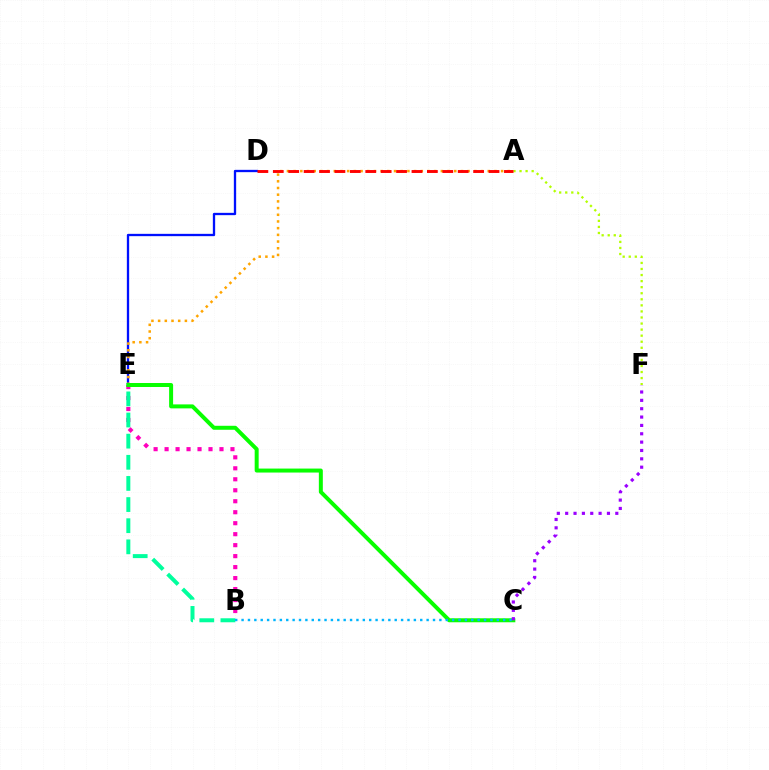{('D', 'E'): [{'color': '#0010ff', 'line_style': 'solid', 'thickness': 1.67}], ('A', 'F'): [{'color': '#b3ff00', 'line_style': 'dotted', 'thickness': 1.65}], ('B', 'E'): [{'color': '#ff00bd', 'line_style': 'dotted', 'thickness': 2.98}, {'color': '#00ff9d', 'line_style': 'dashed', 'thickness': 2.87}], ('A', 'E'): [{'color': '#ffa500', 'line_style': 'dotted', 'thickness': 1.82}], ('C', 'E'): [{'color': '#08ff00', 'line_style': 'solid', 'thickness': 2.86}], ('B', 'C'): [{'color': '#00b5ff', 'line_style': 'dotted', 'thickness': 1.73}], ('C', 'F'): [{'color': '#9b00ff', 'line_style': 'dotted', 'thickness': 2.27}], ('A', 'D'): [{'color': '#ff0000', 'line_style': 'dashed', 'thickness': 2.09}]}